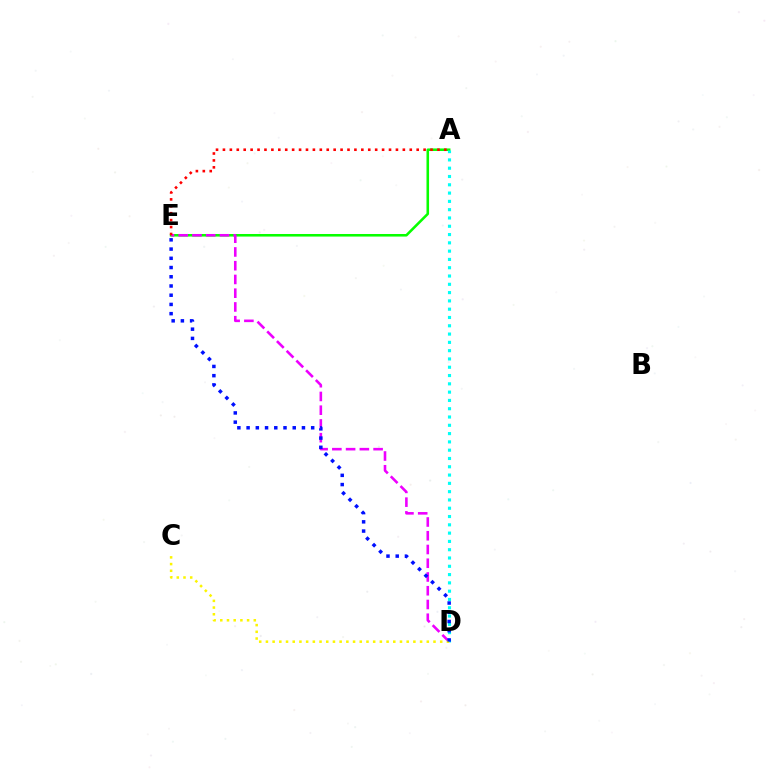{('A', 'E'): [{'color': '#08ff00', 'line_style': 'solid', 'thickness': 1.85}, {'color': '#ff0000', 'line_style': 'dotted', 'thickness': 1.88}], ('D', 'E'): [{'color': '#ee00ff', 'line_style': 'dashed', 'thickness': 1.87}, {'color': '#0010ff', 'line_style': 'dotted', 'thickness': 2.51}], ('A', 'D'): [{'color': '#00fff6', 'line_style': 'dotted', 'thickness': 2.25}], ('C', 'D'): [{'color': '#fcf500', 'line_style': 'dotted', 'thickness': 1.82}]}